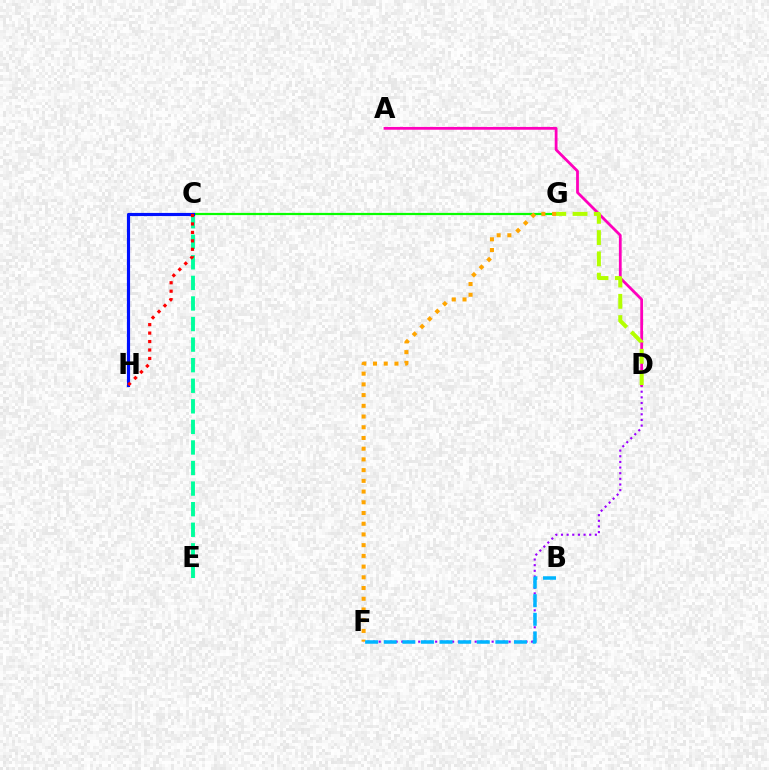{('C', 'E'): [{'color': '#00ff9d', 'line_style': 'dashed', 'thickness': 2.79}], ('D', 'F'): [{'color': '#9b00ff', 'line_style': 'dotted', 'thickness': 1.53}], ('C', 'G'): [{'color': '#08ff00', 'line_style': 'solid', 'thickness': 1.6}], ('A', 'D'): [{'color': '#ff00bd', 'line_style': 'solid', 'thickness': 2.0}], ('D', 'G'): [{'color': '#b3ff00', 'line_style': 'dashed', 'thickness': 2.89}], ('C', 'H'): [{'color': '#0010ff', 'line_style': 'solid', 'thickness': 2.27}, {'color': '#ff0000', 'line_style': 'dotted', 'thickness': 2.3}], ('F', 'G'): [{'color': '#ffa500', 'line_style': 'dotted', 'thickness': 2.91}], ('B', 'F'): [{'color': '#00b5ff', 'line_style': 'dashed', 'thickness': 2.53}]}